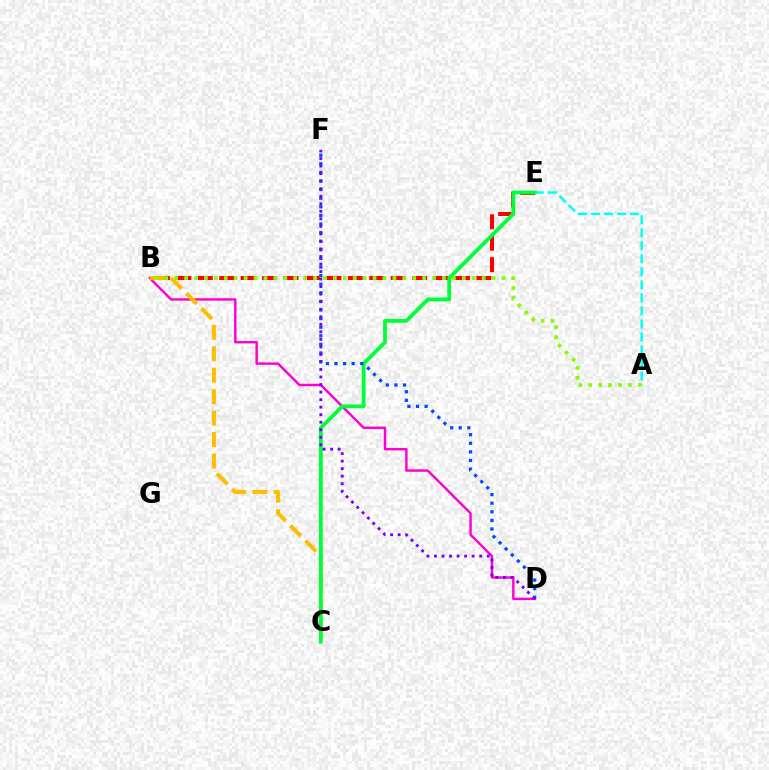{('A', 'E'): [{'color': '#00fff6', 'line_style': 'dashed', 'thickness': 1.77}], ('B', 'E'): [{'color': '#ff0000', 'line_style': 'dashed', 'thickness': 2.91}], ('B', 'D'): [{'color': '#ff00cf', 'line_style': 'solid', 'thickness': 1.75}], ('B', 'C'): [{'color': '#ffbd00', 'line_style': 'dashed', 'thickness': 2.91}], ('C', 'E'): [{'color': '#00ff39', 'line_style': 'solid', 'thickness': 2.74}], ('A', 'B'): [{'color': '#84ff00', 'line_style': 'dotted', 'thickness': 2.69}], ('D', 'F'): [{'color': '#004bff', 'line_style': 'dotted', 'thickness': 2.34}, {'color': '#7200ff', 'line_style': 'dotted', 'thickness': 2.05}]}